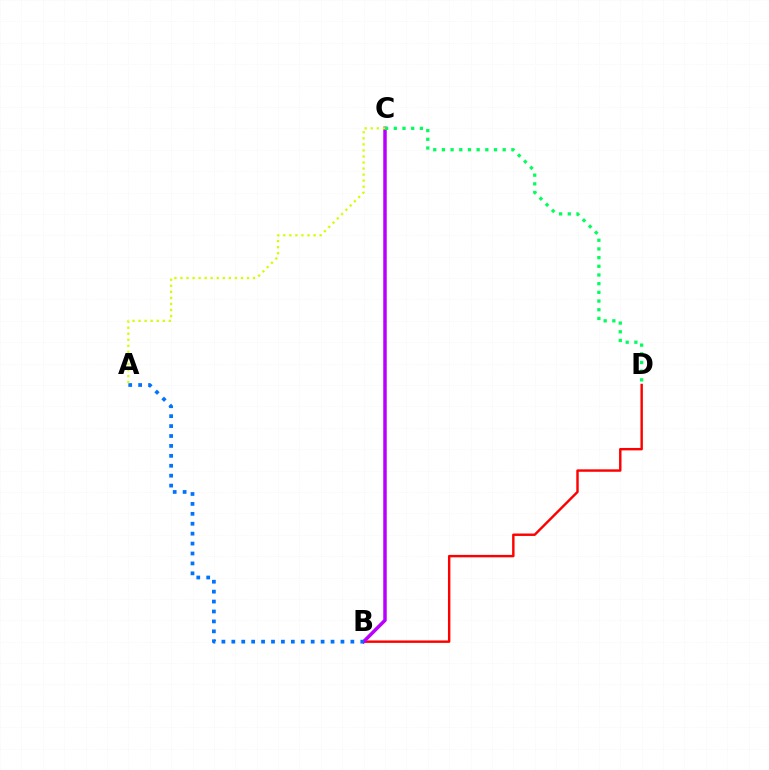{('B', 'D'): [{'color': '#ff0000', 'line_style': 'solid', 'thickness': 1.75}], ('B', 'C'): [{'color': '#b900ff', 'line_style': 'solid', 'thickness': 2.51}], ('A', 'B'): [{'color': '#0074ff', 'line_style': 'dotted', 'thickness': 2.7}], ('A', 'C'): [{'color': '#d1ff00', 'line_style': 'dotted', 'thickness': 1.64}], ('C', 'D'): [{'color': '#00ff5c', 'line_style': 'dotted', 'thickness': 2.36}]}